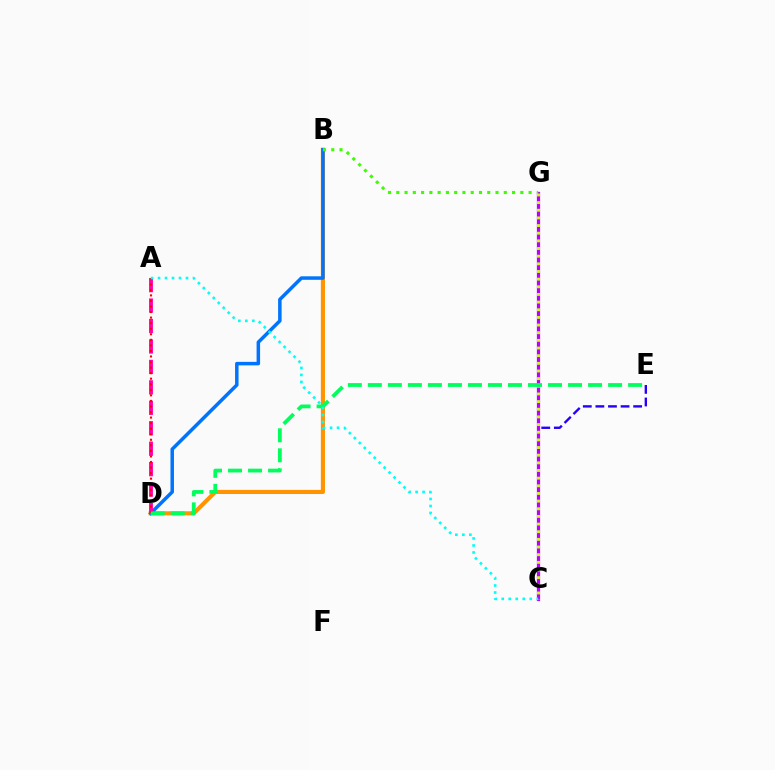{('B', 'D'): [{'color': '#ff9400', 'line_style': 'solid', 'thickness': 2.96}, {'color': '#0074ff', 'line_style': 'solid', 'thickness': 2.52}], ('C', 'E'): [{'color': '#2500ff', 'line_style': 'dashed', 'thickness': 1.71}], ('C', 'G'): [{'color': '#b900ff', 'line_style': 'solid', 'thickness': 2.32}, {'color': '#d1ff00', 'line_style': 'dotted', 'thickness': 2.08}], ('B', 'G'): [{'color': '#3dff00', 'line_style': 'dotted', 'thickness': 2.25}], ('A', 'D'): [{'color': '#ff00ac', 'line_style': 'dashed', 'thickness': 2.78}, {'color': '#ff0000', 'line_style': 'dotted', 'thickness': 1.51}], ('D', 'E'): [{'color': '#00ff5c', 'line_style': 'dashed', 'thickness': 2.72}], ('A', 'C'): [{'color': '#00fff6', 'line_style': 'dotted', 'thickness': 1.9}]}